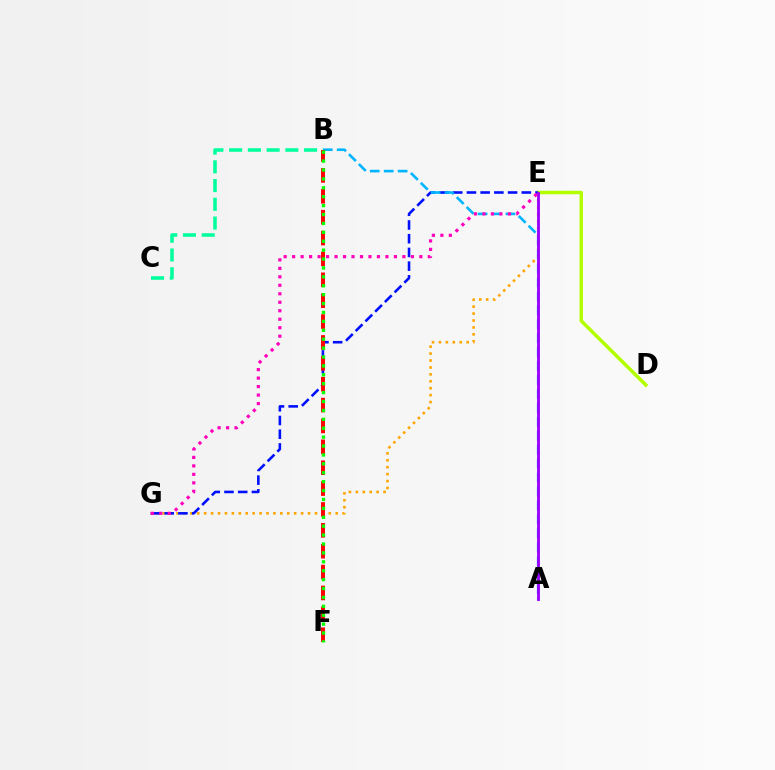{('D', 'E'): [{'color': '#b3ff00', 'line_style': 'solid', 'thickness': 2.51}], ('E', 'G'): [{'color': '#ffa500', 'line_style': 'dotted', 'thickness': 1.88}, {'color': '#0010ff', 'line_style': 'dashed', 'thickness': 1.86}, {'color': '#ff00bd', 'line_style': 'dotted', 'thickness': 2.3}], ('A', 'B'): [{'color': '#00b5ff', 'line_style': 'dashed', 'thickness': 1.89}], ('B', 'C'): [{'color': '#00ff9d', 'line_style': 'dashed', 'thickness': 2.55}], ('B', 'F'): [{'color': '#ff0000', 'line_style': 'dashed', 'thickness': 2.84}, {'color': '#08ff00', 'line_style': 'dotted', 'thickness': 2.42}], ('A', 'E'): [{'color': '#9b00ff', 'line_style': 'solid', 'thickness': 2.06}]}